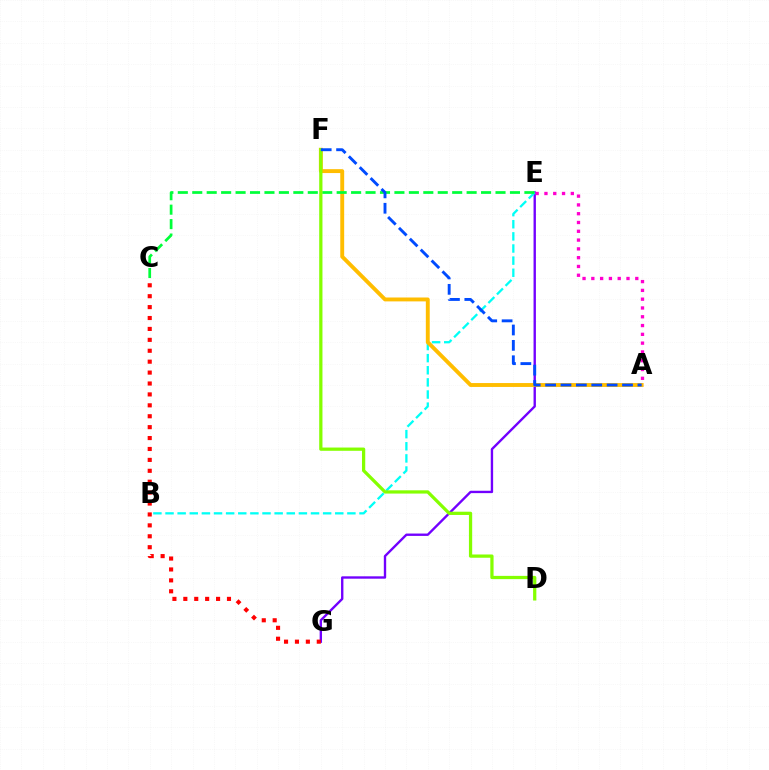{('E', 'G'): [{'color': '#7200ff', 'line_style': 'solid', 'thickness': 1.7}], ('B', 'E'): [{'color': '#00fff6', 'line_style': 'dashed', 'thickness': 1.65}], ('C', 'G'): [{'color': '#ff0000', 'line_style': 'dotted', 'thickness': 2.96}], ('A', 'F'): [{'color': '#ffbd00', 'line_style': 'solid', 'thickness': 2.8}, {'color': '#004bff', 'line_style': 'dashed', 'thickness': 2.09}], ('A', 'E'): [{'color': '#ff00cf', 'line_style': 'dotted', 'thickness': 2.39}], ('C', 'E'): [{'color': '#00ff39', 'line_style': 'dashed', 'thickness': 1.96}], ('D', 'F'): [{'color': '#84ff00', 'line_style': 'solid', 'thickness': 2.34}]}